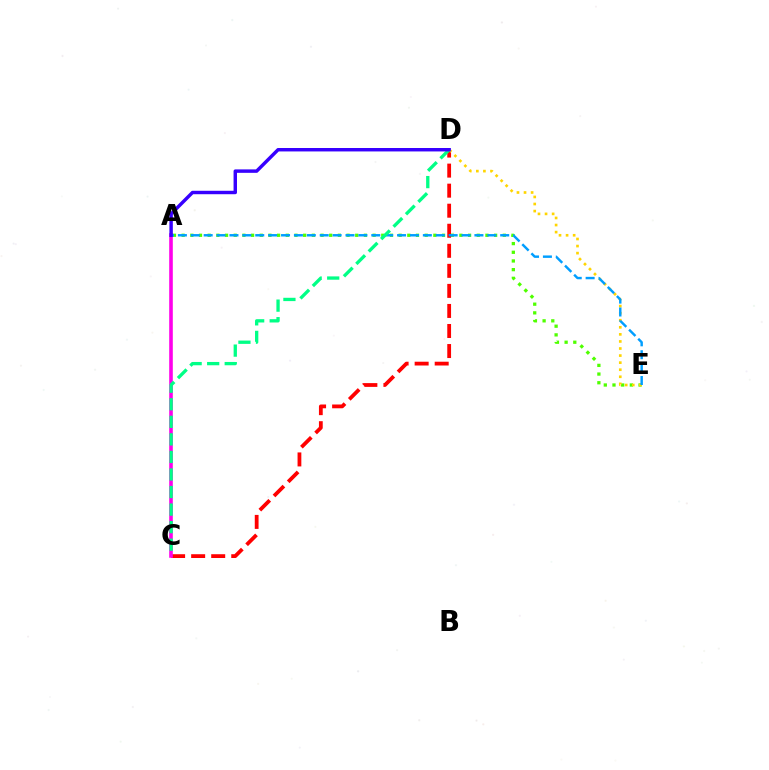{('A', 'E'): [{'color': '#4fff00', 'line_style': 'dotted', 'thickness': 2.36}, {'color': '#009eff', 'line_style': 'dashed', 'thickness': 1.75}], ('C', 'D'): [{'color': '#ff0000', 'line_style': 'dashed', 'thickness': 2.72}, {'color': '#00ff86', 'line_style': 'dashed', 'thickness': 2.38}], ('A', 'C'): [{'color': '#ff00ed', 'line_style': 'solid', 'thickness': 2.6}], ('D', 'E'): [{'color': '#ffd500', 'line_style': 'dotted', 'thickness': 1.92}], ('A', 'D'): [{'color': '#3700ff', 'line_style': 'solid', 'thickness': 2.48}]}